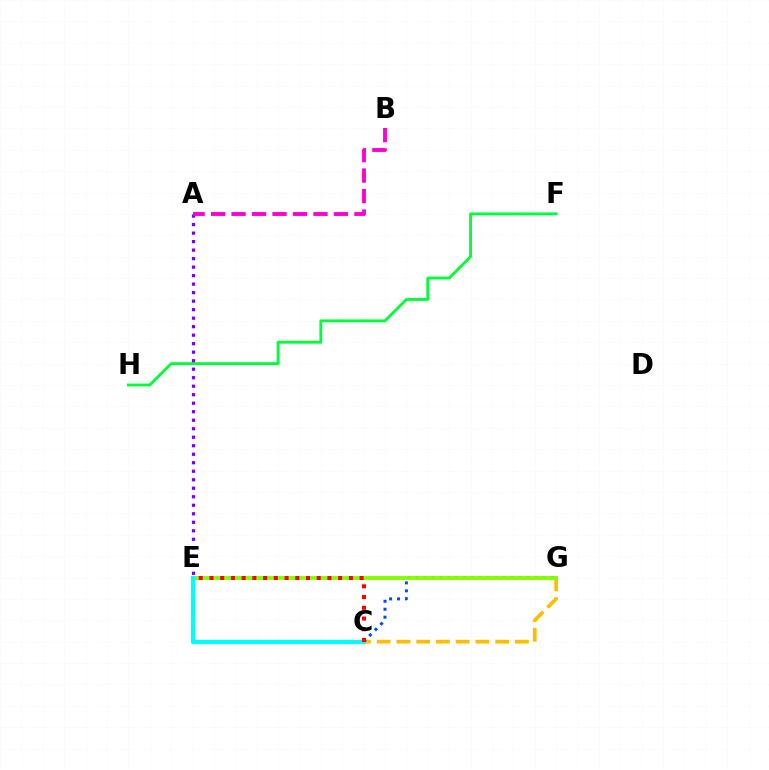{('F', 'H'): [{'color': '#00ff39', 'line_style': 'solid', 'thickness': 2.06}], ('A', 'E'): [{'color': '#7200ff', 'line_style': 'dotted', 'thickness': 2.31}], ('C', 'G'): [{'color': '#ffbd00', 'line_style': 'dashed', 'thickness': 2.68}, {'color': '#004bff', 'line_style': 'dotted', 'thickness': 2.16}], ('A', 'B'): [{'color': '#ff00cf', 'line_style': 'dashed', 'thickness': 2.78}], ('E', 'G'): [{'color': '#84ff00', 'line_style': 'solid', 'thickness': 2.79}], ('C', 'E'): [{'color': '#00fff6', 'line_style': 'solid', 'thickness': 3.0}, {'color': '#ff0000', 'line_style': 'dotted', 'thickness': 2.91}]}